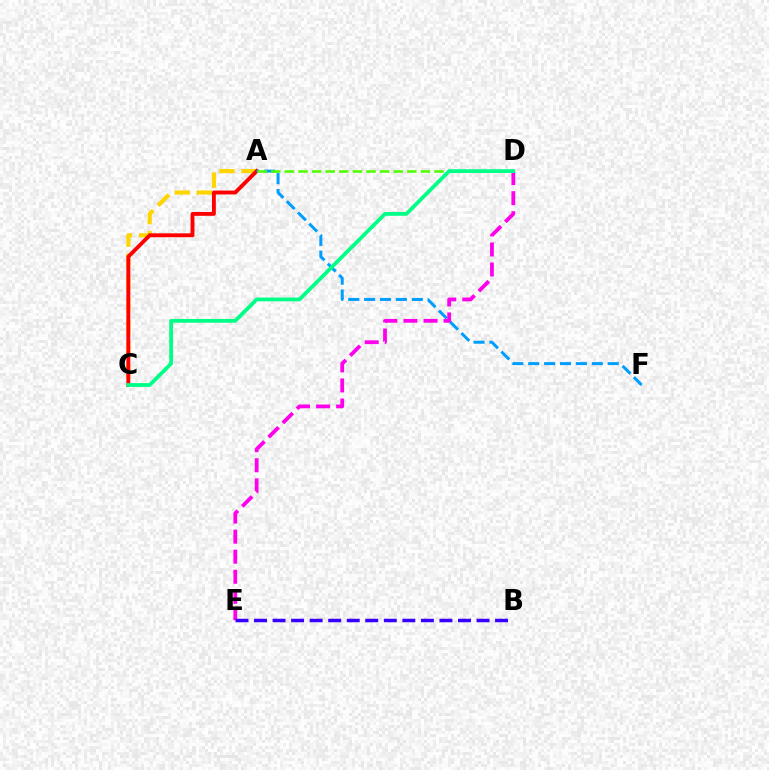{('A', 'C'): [{'color': '#ffd500', 'line_style': 'dashed', 'thickness': 2.99}, {'color': '#ff0000', 'line_style': 'solid', 'thickness': 2.79}], ('A', 'F'): [{'color': '#009eff', 'line_style': 'dashed', 'thickness': 2.16}], ('D', 'E'): [{'color': '#ff00ed', 'line_style': 'dashed', 'thickness': 2.72}], ('A', 'D'): [{'color': '#4fff00', 'line_style': 'dashed', 'thickness': 1.85}], ('B', 'E'): [{'color': '#3700ff', 'line_style': 'dashed', 'thickness': 2.52}], ('C', 'D'): [{'color': '#00ff86', 'line_style': 'solid', 'thickness': 2.72}]}